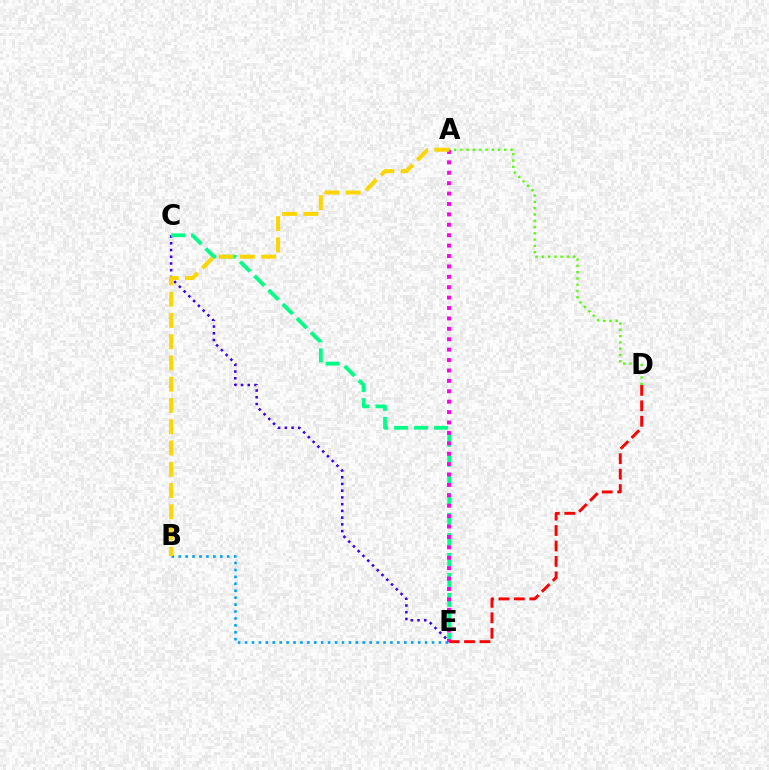{('C', 'E'): [{'color': '#3700ff', 'line_style': 'dotted', 'thickness': 1.83}, {'color': '#00ff86', 'line_style': 'dashed', 'thickness': 2.72}], ('B', 'E'): [{'color': '#009eff', 'line_style': 'dotted', 'thickness': 1.88}], ('A', 'E'): [{'color': '#ff00ed', 'line_style': 'dotted', 'thickness': 2.83}], ('A', 'B'): [{'color': '#ffd500', 'line_style': 'dashed', 'thickness': 2.89}], ('A', 'D'): [{'color': '#4fff00', 'line_style': 'dotted', 'thickness': 1.71}], ('D', 'E'): [{'color': '#ff0000', 'line_style': 'dashed', 'thickness': 2.1}]}